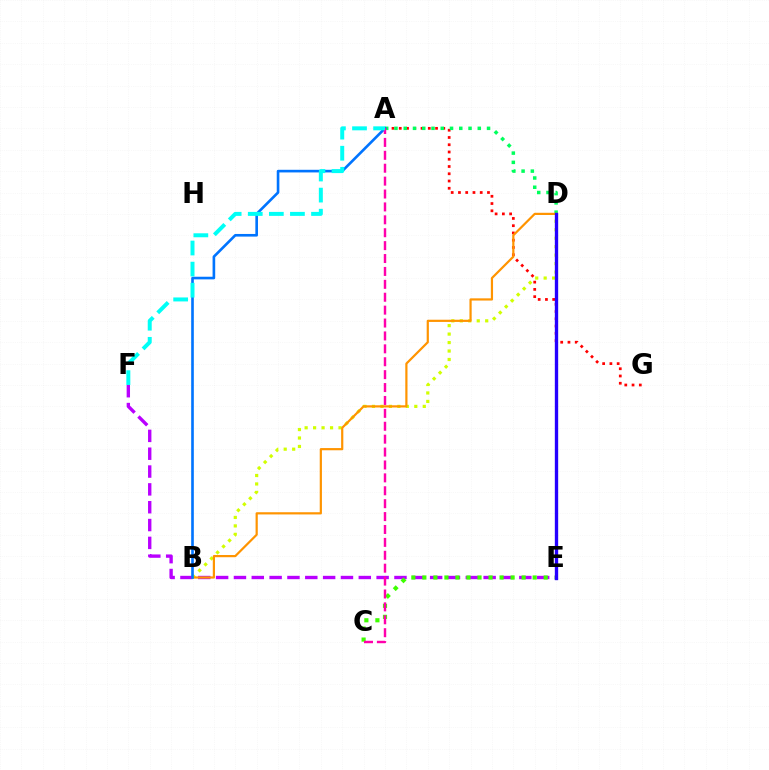{('A', 'G'): [{'color': '#ff0000', 'line_style': 'dotted', 'thickness': 1.97}], ('B', 'D'): [{'color': '#d1ff00', 'line_style': 'dotted', 'thickness': 2.3}, {'color': '#ff9400', 'line_style': 'solid', 'thickness': 1.59}], ('E', 'F'): [{'color': '#b900ff', 'line_style': 'dashed', 'thickness': 2.42}], ('A', 'D'): [{'color': '#00ff5c', 'line_style': 'dotted', 'thickness': 2.51}], ('C', 'E'): [{'color': '#3dff00', 'line_style': 'dotted', 'thickness': 3.0}], ('A', 'B'): [{'color': '#0074ff', 'line_style': 'solid', 'thickness': 1.9}], ('D', 'E'): [{'color': '#2500ff', 'line_style': 'solid', 'thickness': 2.41}], ('A', 'C'): [{'color': '#ff00ac', 'line_style': 'dashed', 'thickness': 1.75}], ('A', 'F'): [{'color': '#00fff6', 'line_style': 'dashed', 'thickness': 2.87}]}